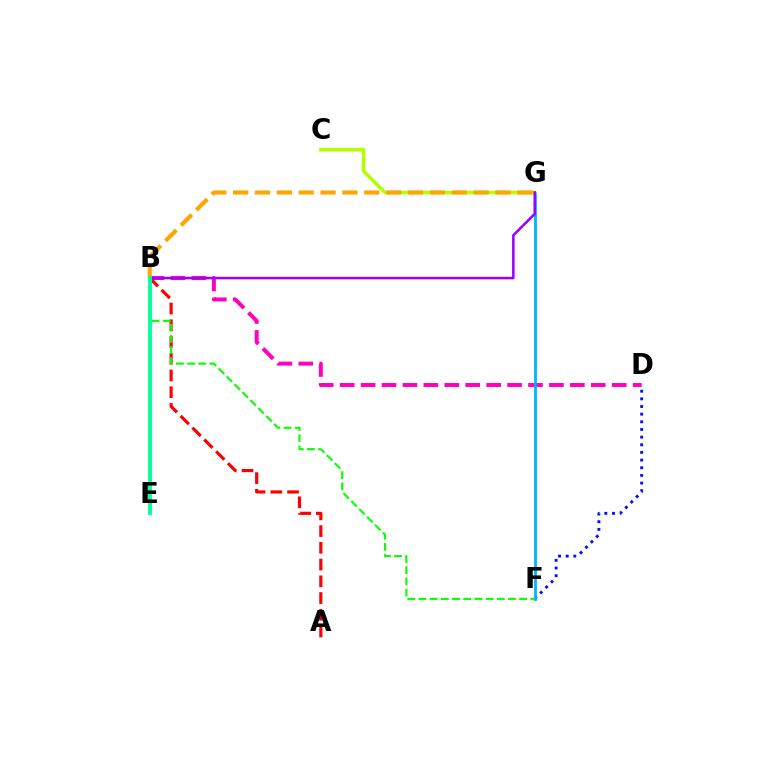{('B', 'D'): [{'color': '#ff00bd', 'line_style': 'dashed', 'thickness': 2.84}], ('D', 'F'): [{'color': '#0010ff', 'line_style': 'dotted', 'thickness': 2.08}], ('F', 'G'): [{'color': '#00b5ff', 'line_style': 'solid', 'thickness': 2.04}], ('C', 'G'): [{'color': '#b3ff00', 'line_style': 'solid', 'thickness': 2.57}], ('A', 'B'): [{'color': '#ff0000', 'line_style': 'dashed', 'thickness': 2.27}], ('B', 'G'): [{'color': '#9b00ff', 'line_style': 'solid', 'thickness': 1.82}, {'color': '#ffa500', 'line_style': 'dashed', 'thickness': 2.97}], ('B', 'F'): [{'color': '#08ff00', 'line_style': 'dashed', 'thickness': 1.52}], ('B', 'E'): [{'color': '#00ff9d', 'line_style': 'solid', 'thickness': 2.77}]}